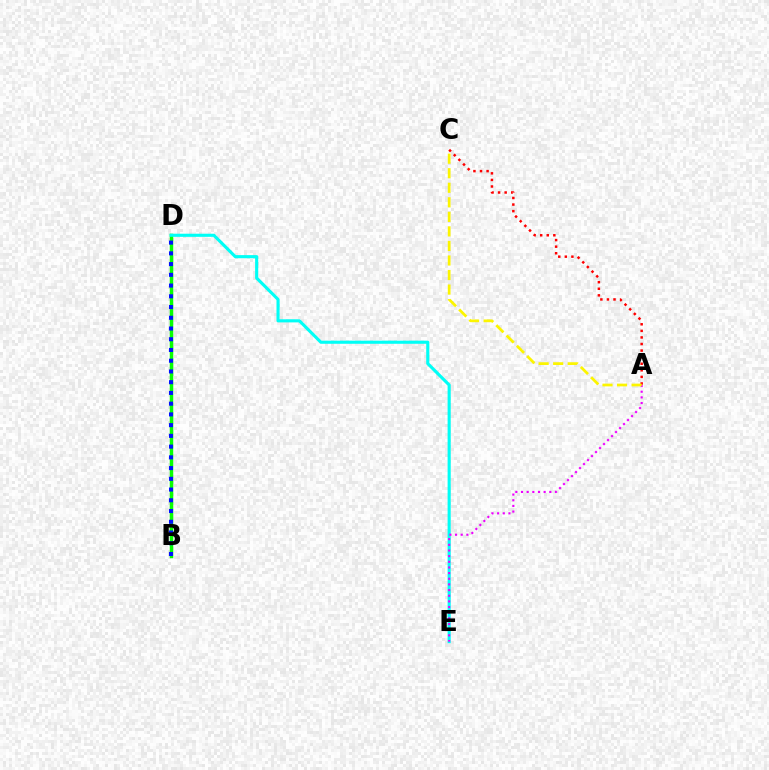{('B', 'D'): [{'color': '#08ff00', 'line_style': 'solid', 'thickness': 2.52}, {'color': '#0010ff', 'line_style': 'dotted', 'thickness': 2.92}], ('D', 'E'): [{'color': '#00fff6', 'line_style': 'solid', 'thickness': 2.24}], ('A', 'E'): [{'color': '#ee00ff', 'line_style': 'dotted', 'thickness': 1.54}], ('A', 'C'): [{'color': '#ff0000', 'line_style': 'dotted', 'thickness': 1.79}, {'color': '#fcf500', 'line_style': 'dashed', 'thickness': 1.98}]}